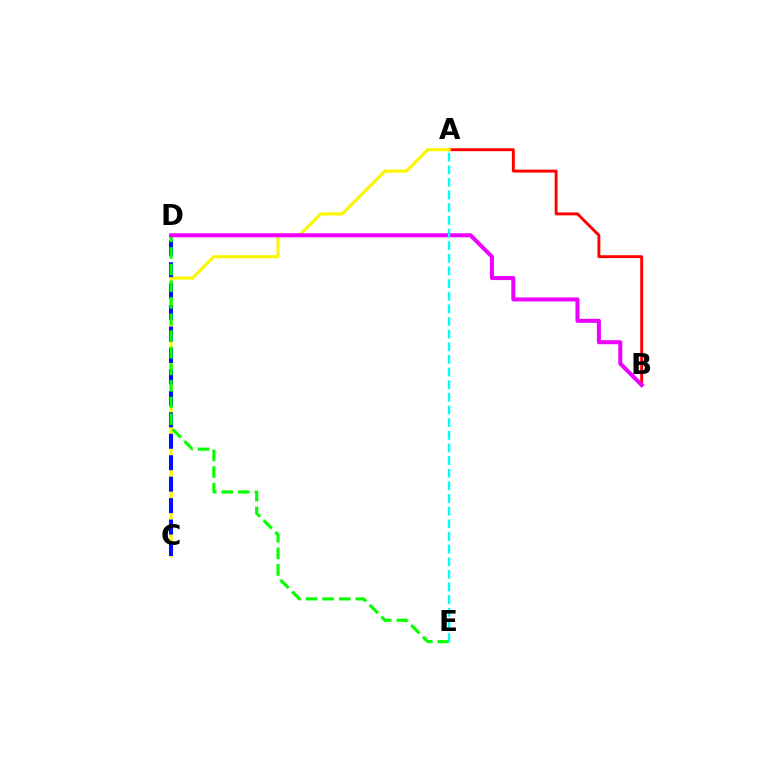{('A', 'B'): [{'color': '#ff0000', 'line_style': 'solid', 'thickness': 2.08}], ('A', 'C'): [{'color': '#fcf500', 'line_style': 'solid', 'thickness': 2.24}], ('C', 'D'): [{'color': '#0010ff', 'line_style': 'dashed', 'thickness': 2.91}], ('D', 'E'): [{'color': '#08ff00', 'line_style': 'dashed', 'thickness': 2.26}], ('B', 'D'): [{'color': '#ee00ff', 'line_style': 'solid', 'thickness': 2.9}], ('A', 'E'): [{'color': '#00fff6', 'line_style': 'dashed', 'thickness': 1.72}]}